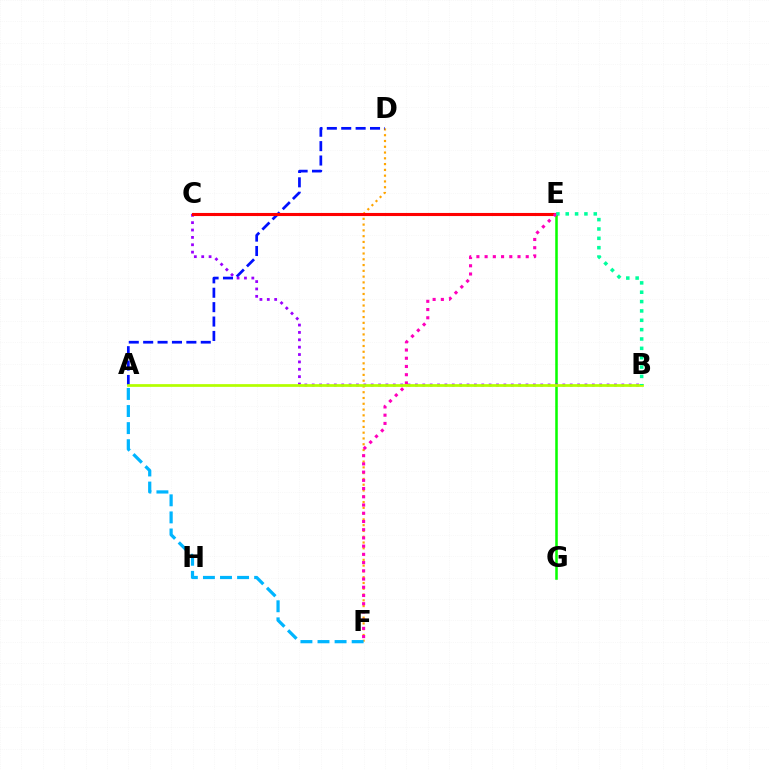{('D', 'F'): [{'color': '#ffa500', 'line_style': 'dotted', 'thickness': 1.57}], ('E', 'G'): [{'color': '#08ff00', 'line_style': 'solid', 'thickness': 1.83}], ('A', 'F'): [{'color': '#00b5ff', 'line_style': 'dashed', 'thickness': 2.32}], ('A', 'D'): [{'color': '#0010ff', 'line_style': 'dashed', 'thickness': 1.96}], ('B', 'C'): [{'color': '#9b00ff', 'line_style': 'dotted', 'thickness': 2.0}], ('C', 'E'): [{'color': '#ff0000', 'line_style': 'solid', 'thickness': 2.23}], ('E', 'F'): [{'color': '#ff00bd', 'line_style': 'dotted', 'thickness': 2.23}], ('A', 'B'): [{'color': '#b3ff00', 'line_style': 'solid', 'thickness': 1.97}], ('B', 'E'): [{'color': '#00ff9d', 'line_style': 'dotted', 'thickness': 2.54}]}